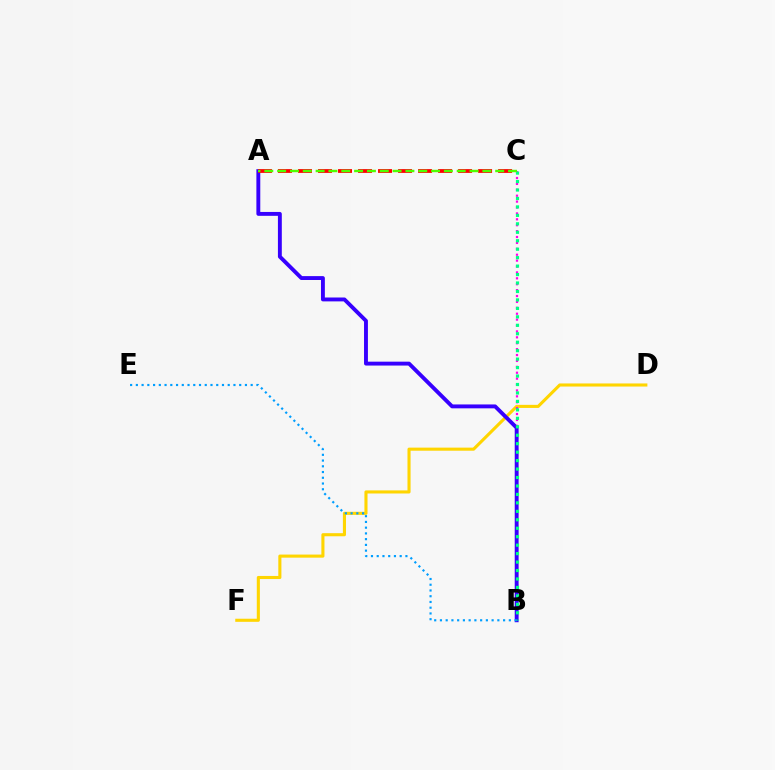{('D', 'F'): [{'color': '#ffd500', 'line_style': 'solid', 'thickness': 2.23}], ('B', 'C'): [{'color': '#ff00ed', 'line_style': 'dotted', 'thickness': 1.6}, {'color': '#00ff86', 'line_style': 'dotted', 'thickness': 2.3}], ('A', 'B'): [{'color': '#3700ff', 'line_style': 'solid', 'thickness': 2.8}], ('B', 'E'): [{'color': '#009eff', 'line_style': 'dotted', 'thickness': 1.56}], ('A', 'C'): [{'color': '#ff0000', 'line_style': 'dashed', 'thickness': 2.72}, {'color': '#4fff00', 'line_style': 'dashed', 'thickness': 1.74}]}